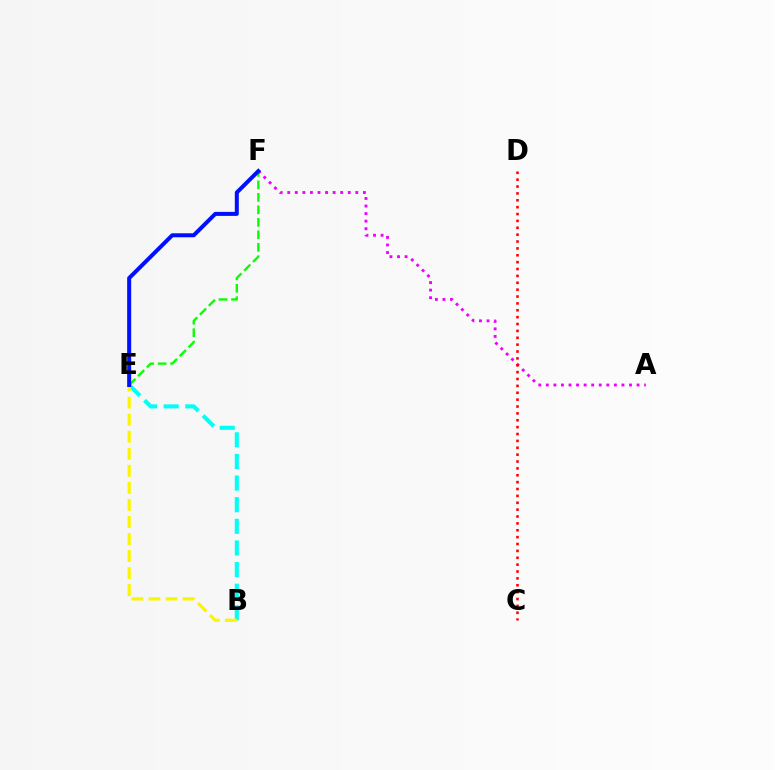{('A', 'F'): [{'color': '#ee00ff', 'line_style': 'dotted', 'thickness': 2.05}], ('B', 'E'): [{'color': '#00fff6', 'line_style': 'dashed', 'thickness': 2.94}, {'color': '#fcf500', 'line_style': 'dashed', 'thickness': 2.31}], ('E', 'F'): [{'color': '#08ff00', 'line_style': 'dashed', 'thickness': 1.7}, {'color': '#0010ff', 'line_style': 'solid', 'thickness': 2.89}], ('C', 'D'): [{'color': '#ff0000', 'line_style': 'dotted', 'thickness': 1.87}]}